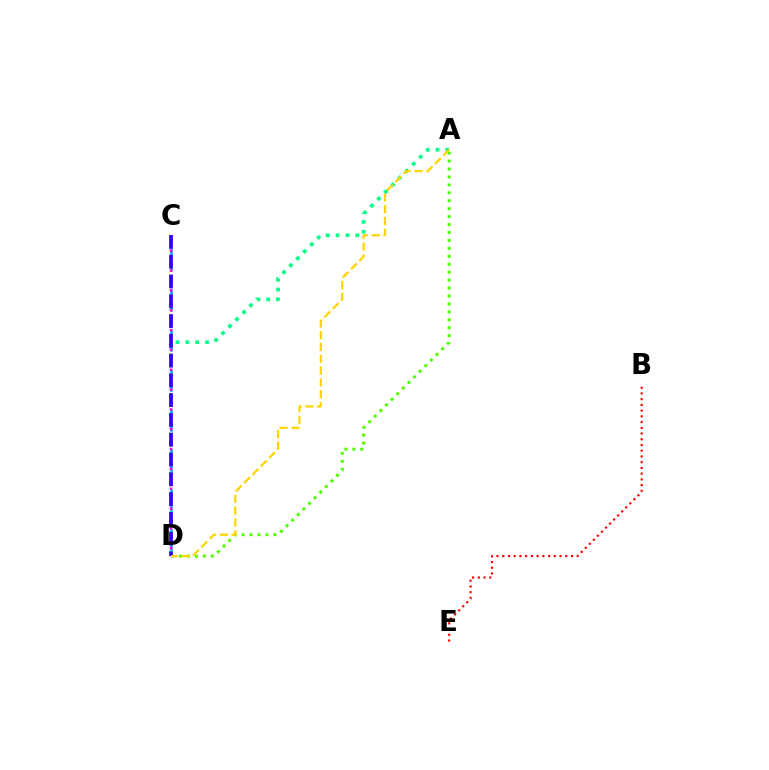{('B', 'E'): [{'color': '#ff0000', 'line_style': 'dotted', 'thickness': 1.56}], ('C', 'D'): [{'color': '#009eff', 'line_style': 'dashed', 'thickness': 1.81}, {'color': '#ff00ed', 'line_style': 'dotted', 'thickness': 1.8}, {'color': '#3700ff', 'line_style': 'dashed', 'thickness': 2.69}], ('A', 'D'): [{'color': '#4fff00', 'line_style': 'dotted', 'thickness': 2.16}, {'color': '#00ff86', 'line_style': 'dotted', 'thickness': 2.68}, {'color': '#ffd500', 'line_style': 'dashed', 'thickness': 1.6}]}